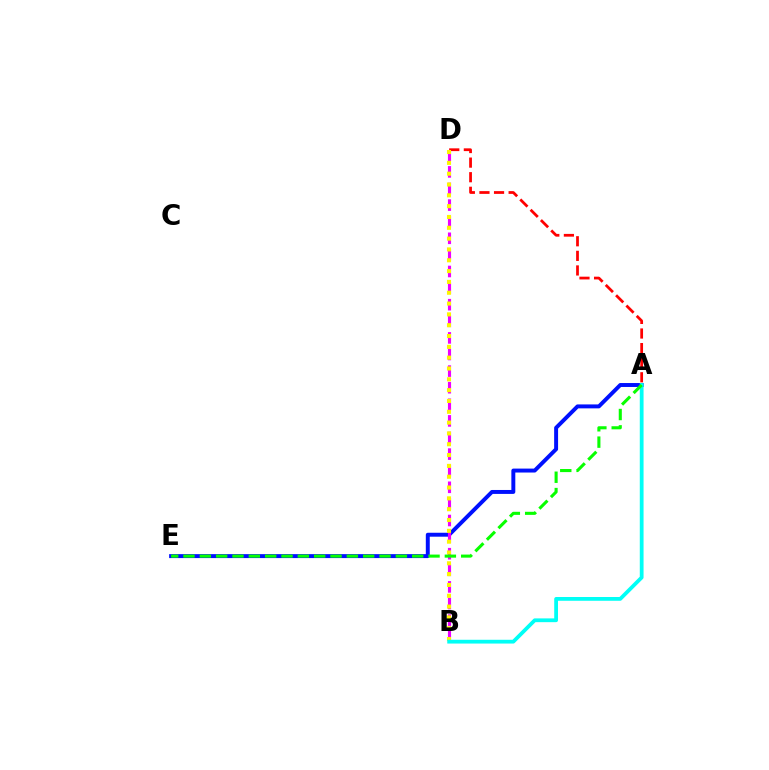{('A', 'E'): [{'color': '#0010ff', 'line_style': 'solid', 'thickness': 2.84}, {'color': '#08ff00', 'line_style': 'dashed', 'thickness': 2.22}], ('A', 'D'): [{'color': '#ff0000', 'line_style': 'dashed', 'thickness': 1.98}], ('B', 'D'): [{'color': '#ee00ff', 'line_style': 'dashed', 'thickness': 2.26}, {'color': '#fcf500', 'line_style': 'dotted', 'thickness': 2.94}], ('A', 'B'): [{'color': '#00fff6', 'line_style': 'solid', 'thickness': 2.72}]}